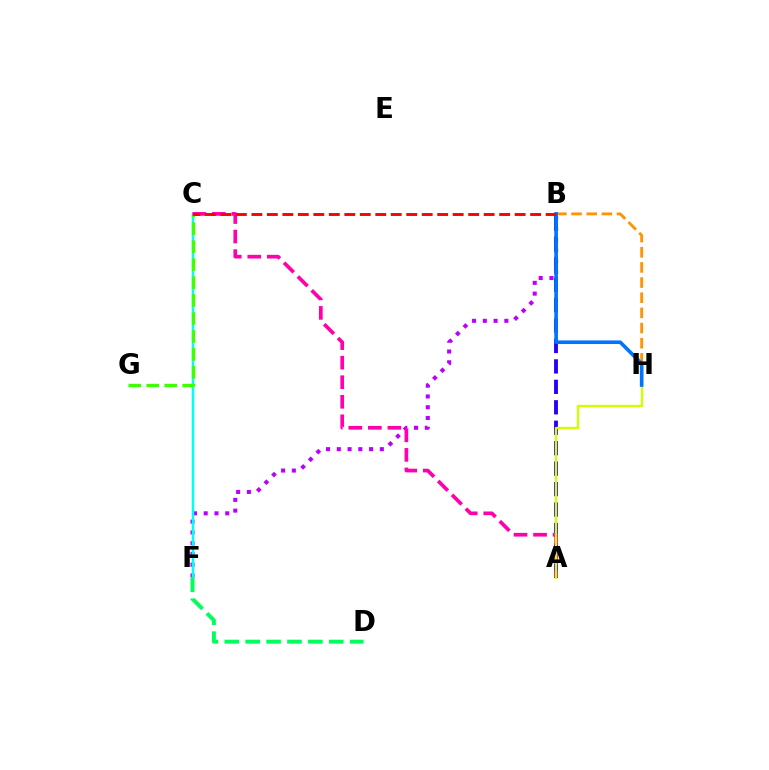{('B', 'F'): [{'color': '#b900ff', 'line_style': 'dotted', 'thickness': 2.92}], ('A', 'B'): [{'color': '#2500ff', 'line_style': 'dashed', 'thickness': 2.78}], ('C', 'F'): [{'color': '#00fff6', 'line_style': 'solid', 'thickness': 1.79}], ('B', 'H'): [{'color': '#ff9400', 'line_style': 'dashed', 'thickness': 2.06}, {'color': '#0074ff', 'line_style': 'solid', 'thickness': 2.61}], ('C', 'G'): [{'color': '#3dff00', 'line_style': 'dashed', 'thickness': 2.44}], ('A', 'C'): [{'color': '#ff00ac', 'line_style': 'dashed', 'thickness': 2.66}], ('A', 'H'): [{'color': '#d1ff00', 'line_style': 'solid', 'thickness': 1.71}], ('D', 'F'): [{'color': '#00ff5c', 'line_style': 'dashed', 'thickness': 2.84}], ('B', 'C'): [{'color': '#ff0000', 'line_style': 'dashed', 'thickness': 2.1}]}